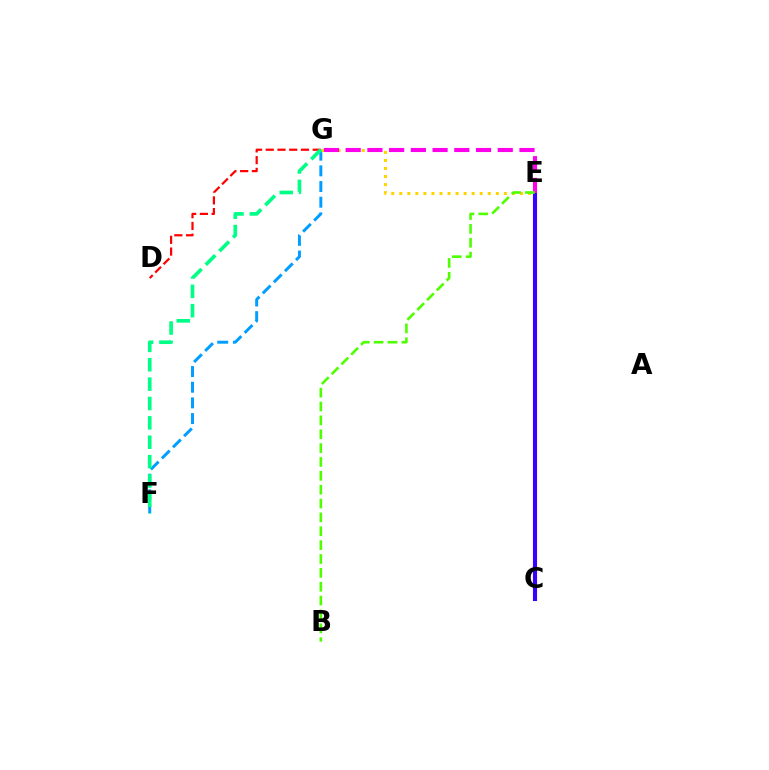{('D', 'G'): [{'color': '#ff0000', 'line_style': 'dashed', 'thickness': 1.6}], ('F', 'G'): [{'color': '#009eff', 'line_style': 'dashed', 'thickness': 2.13}, {'color': '#00ff86', 'line_style': 'dashed', 'thickness': 2.63}], ('E', 'G'): [{'color': '#ffd500', 'line_style': 'dotted', 'thickness': 2.19}, {'color': '#ff00ed', 'line_style': 'dashed', 'thickness': 2.95}], ('C', 'E'): [{'color': '#3700ff', 'line_style': 'solid', 'thickness': 2.96}], ('B', 'E'): [{'color': '#4fff00', 'line_style': 'dashed', 'thickness': 1.88}]}